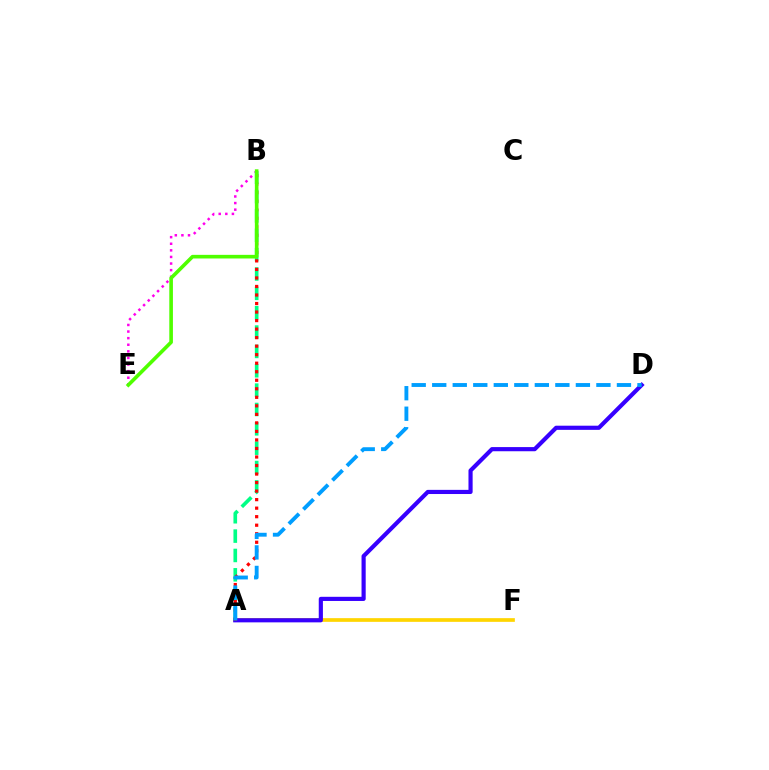{('A', 'F'): [{'color': '#ffd500', 'line_style': 'solid', 'thickness': 2.66}], ('A', 'D'): [{'color': '#3700ff', 'line_style': 'solid', 'thickness': 2.99}, {'color': '#009eff', 'line_style': 'dashed', 'thickness': 2.79}], ('B', 'E'): [{'color': '#ff00ed', 'line_style': 'dotted', 'thickness': 1.79}, {'color': '#4fff00', 'line_style': 'solid', 'thickness': 2.61}], ('A', 'B'): [{'color': '#00ff86', 'line_style': 'dashed', 'thickness': 2.63}, {'color': '#ff0000', 'line_style': 'dotted', 'thickness': 2.32}]}